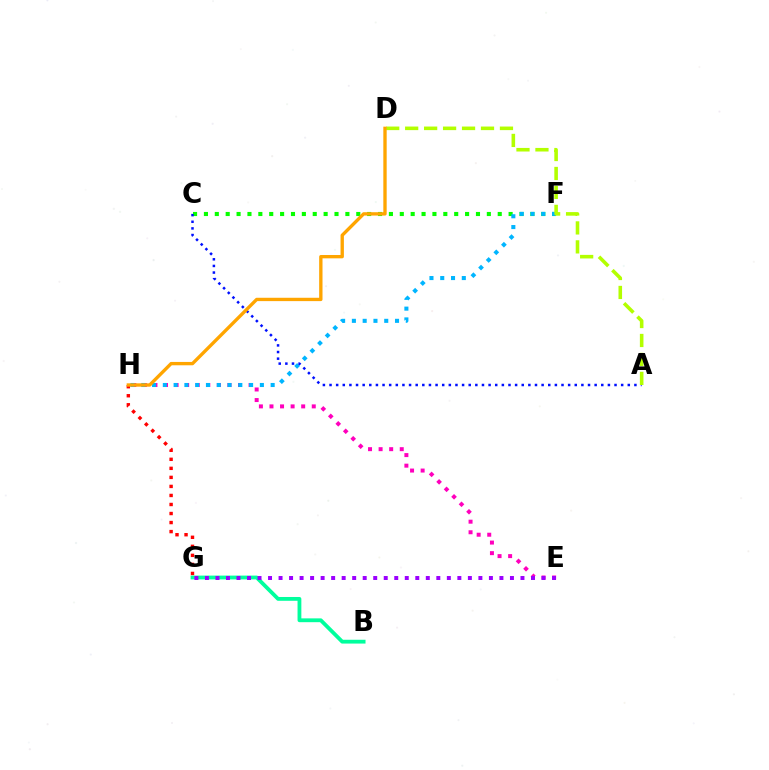{('E', 'H'): [{'color': '#ff00bd', 'line_style': 'dotted', 'thickness': 2.87}], ('B', 'G'): [{'color': '#00ff9d', 'line_style': 'solid', 'thickness': 2.74}], ('G', 'H'): [{'color': '#ff0000', 'line_style': 'dotted', 'thickness': 2.45}], ('C', 'F'): [{'color': '#08ff00', 'line_style': 'dotted', 'thickness': 2.96}], ('E', 'G'): [{'color': '#9b00ff', 'line_style': 'dotted', 'thickness': 2.86}], ('F', 'H'): [{'color': '#00b5ff', 'line_style': 'dotted', 'thickness': 2.93}], ('A', 'C'): [{'color': '#0010ff', 'line_style': 'dotted', 'thickness': 1.8}], ('A', 'D'): [{'color': '#b3ff00', 'line_style': 'dashed', 'thickness': 2.58}], ('D', 'H'): [{'color': '#ffa500', 'line_style': 'solid', 'thickness': 2.41}]}